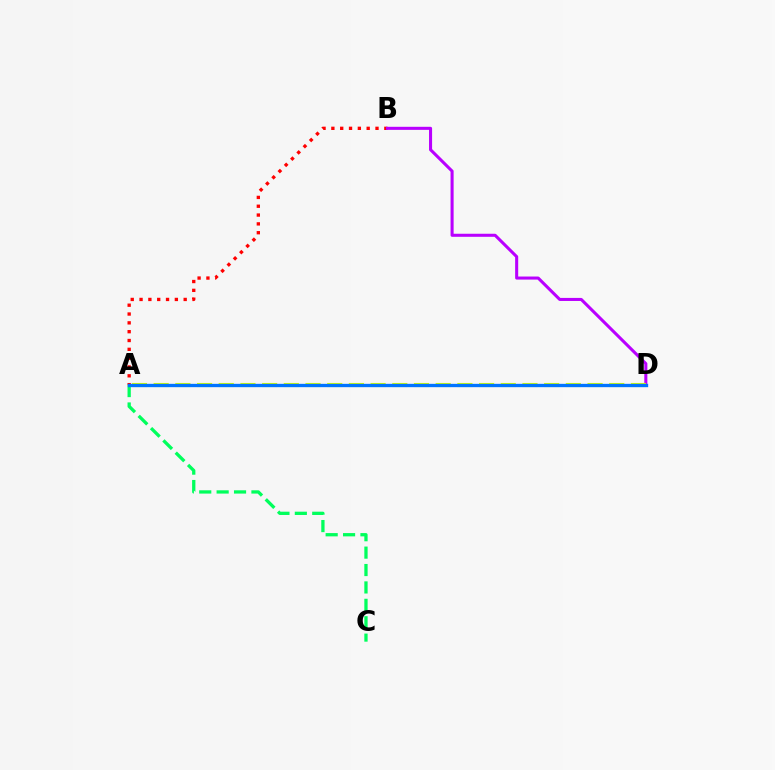{('A', 'C'): [{'color': '#00ff5c', 'line_style': 'dashed', 'thickness': 2.36}], ('A', 'B'): [{'color': '#ff0000', 'line_style': 'dotted', 'thickness': 2.4}], ('B', 'D'): [{'color': '#b900ff', 'line_style': 'solid', 'thickness': 2.2}], ('A', 'D'): [{'color': '#d1ff00', 'line_style': 'dashed', 'thickness': 2.95}, {'color': '#0074ff', 'line_style': 'solid', 'thickness': 2.4}]}